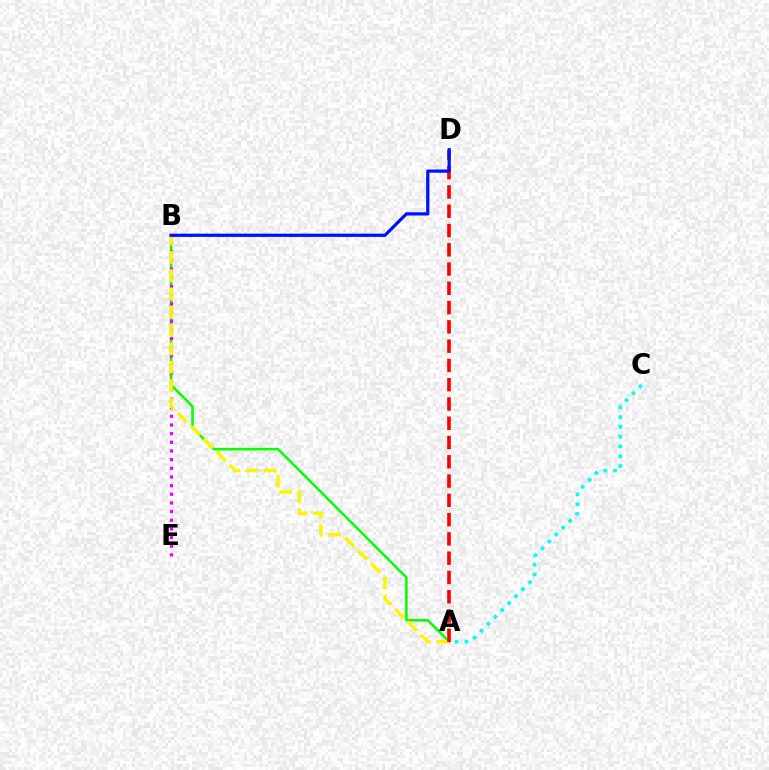{('A', 'B'): [{'color': '#08ff00', 'line_style': 'solid', 'thickness': 1.85}, {'color': '#fcf500', 'line_style': 'dashed', 'thickness': 2.49}], ('B', 'E'): [{'color': '#ee00ff', 'line_style': 'dotted', 'thickness': 2.35}], ('A', 'C'): [{'color': '#00fff6', 'line_style': 'dotted', 'thickness': 2.66}], ('A', 'D'): [{'color': '#ff0000', 'line_style': 'dashed', 'thickness': 2.62}], ('B', 'D'): [{'color': '#0010ff', 'line_style': 'solid', 'thickness': 2.32}]}